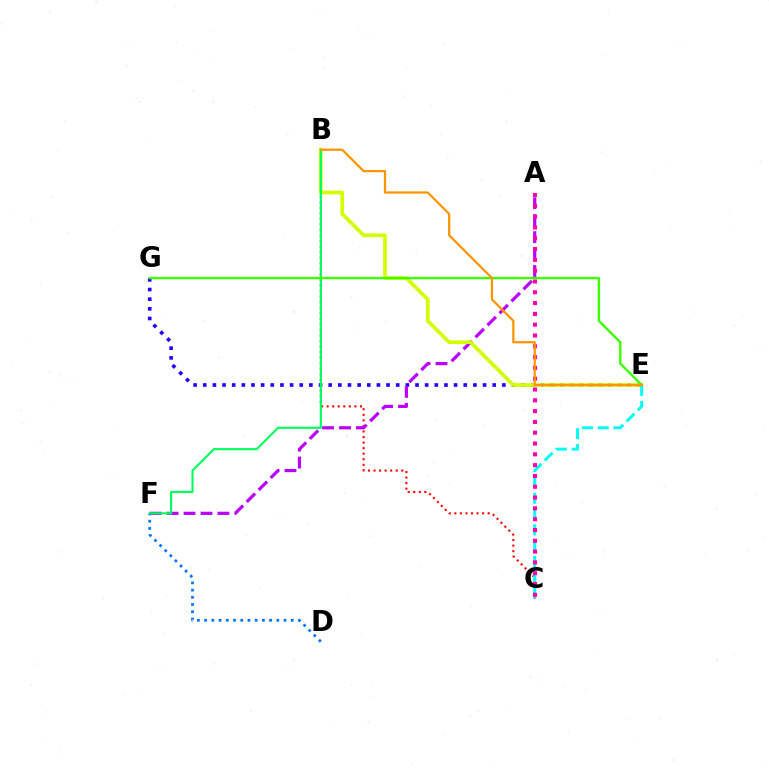{('E', 'G'): [{'color': '#2500ff', 'line_style': 'dotted', 'thickness': 2.62}, {'color': '#3dff00', 'line_style': 'solid', 'thickness': 1.71}], ('B', 'C'): [{'color': '#ff0000', 'line_style': 'dotted', 'thickness': 1.51}], ('A', 'F'): [{'color': '#b900ff', 'line_style': 'dashed', 'thickness': 2.3}], ('B', 'E'): [{'color': '#d1ff00', 'line_style': 'solid', 'thickness': 2.66}, {'color': '#ff9400', 'line_style': 'solid', 'thickness': 1.61}], ('C', 'E'): [{'color': '#00fff6', 'line_style': 'dashed', 'thickness': 2.15}], ('A', 'C'): [{'color': '#ff00ac', 'line_style': 'dotted', 'thickness': 2.94}], ('D', 'F'): [{'color': '#0074ff', 'line_style': 'dotted', 'thickness': 1.96}], ('B', 'F'): [{'color': '#00ff5c', 'line_style': 'solid', 'thickness': 1.53}]}